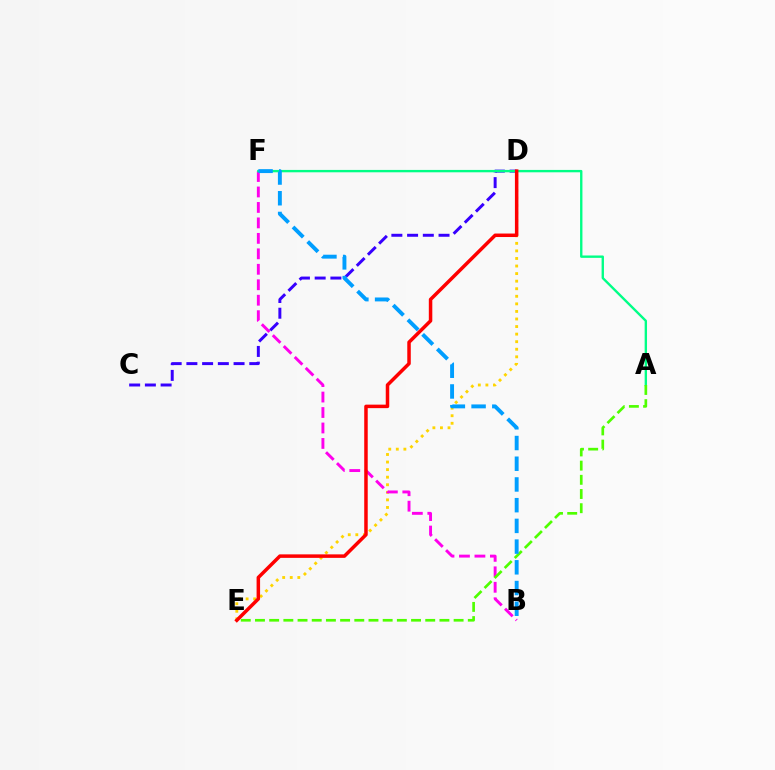{('D', 'E'): [{'color': '#ffd500', 'line_style': 'dotted', 'thickness': 2.06}, {'color': '#ff0000', 'line_style': 'solid', 'thickness': 2.52}], ('C', 'D'): [{'color': '#3700ff', 'line_style': 'dashed', 'thickness': 2.14}], ('B', 'F'): [{'color': '#ff00ed', 'line_style': 'dashed', 'thickness': 2.1}, {'color': '#009eff', 'line_style': 'dashed', 'thickness': 2.81}], ('A', 'F'): [{'color': '#00ff86', 'line_style': 'solid', 'thickness': 1.71}], ('A', 'E'): [{'color': '#4fff00', 'line_style': 'dashed', 'thickness': 1.93}]}